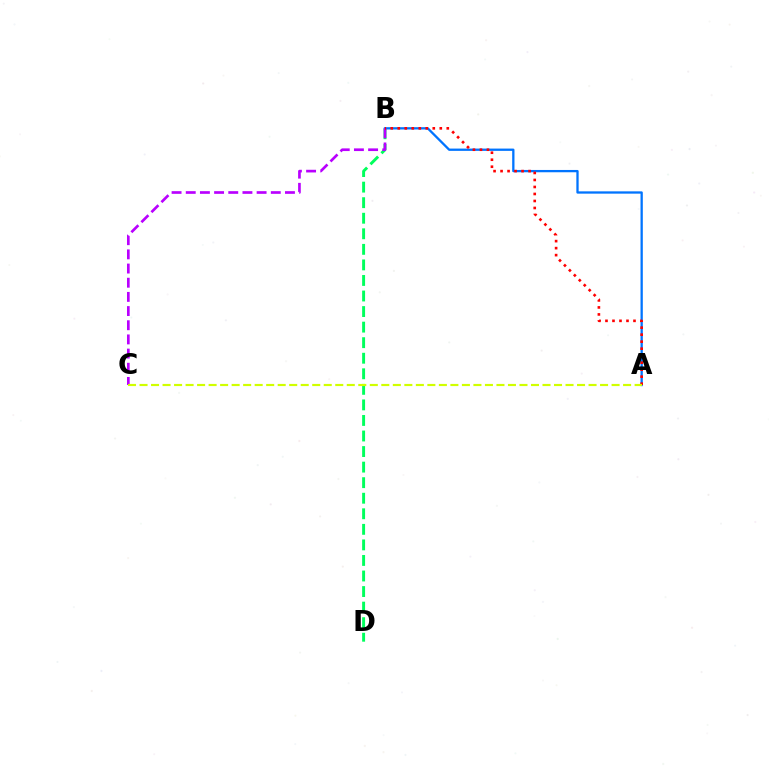{('B', 'D'): [{'color': '#00ff5c', 'line_style': 'dashed', 'thickness': 2.11}], ('A', 'B'): [{'color': '#0074ff', 'line_style': 'solid', 'thickness': 1.65}, {'color': '#ff0000', 'line_style': 'dotted', 'thickness': 1.9}], ('B', 'C'): [{'color': '#b900ff', 'line_style': 'dashed', 'thickness': 1.93}], ('A', 'C'): [{'color': '#d1ff00', 'line_style': 'dashed', 'thickness': 1.56}]}